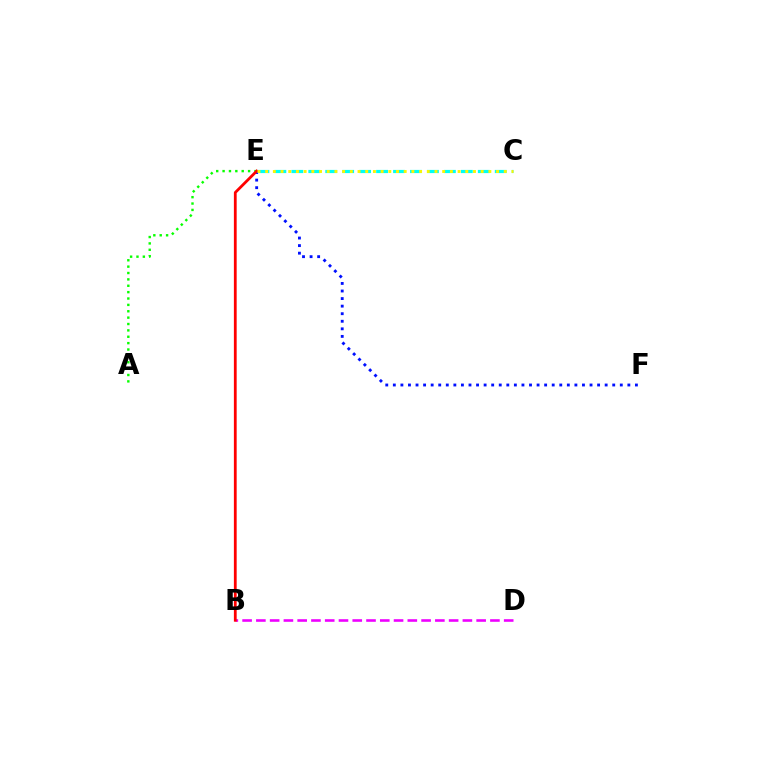{('C', 'E'): [{'color': '#00fff6', 'line_style': 'dashed', 'thickness': 2.3}, {'color': '#fcf500', 'line_style': 'dotted', 'thickness': 2.09}], ('A', 'E'): [{'color': '#08ff00', 'line_style': 'dotted', 'thickness': 1.73}], ('E', 'F'): [{'color': '#0010ff', 'line_style': 'dotted', 'thickness': 2.06}], ('B', 'D'): [{'color': '#ee00ff', 'line_style': 'dashed', 'thickness': 1.87}], ('B', 'E'): [{'color': '#ff0000', 'line_style': 'solid', 'thickness': 2.0}]}